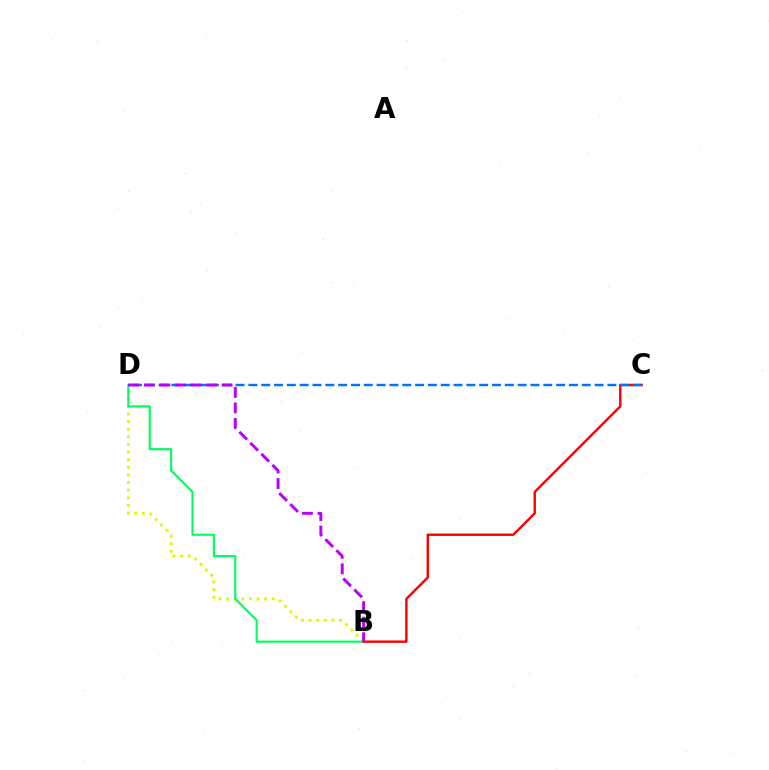{('B', 'D'): [{'color': '#d1ff00', 'line_style': 'dotted', 'thickness': 2.07}, {'color': '#00ff5c', 'line_style': 'solid', 'thickness': 1.54}, {'color': '#b900ff', 'line_style': 'dashed', 'thickness': 2.11}], ('B', 'C'): [{'color': '#ff0000', 'line_style': 'solid', 'thickness': 1.74}], ('C', 'D'): [{'color': '#0074ff', 'line_style': 'dashed', 'thickness': 1.74}]}